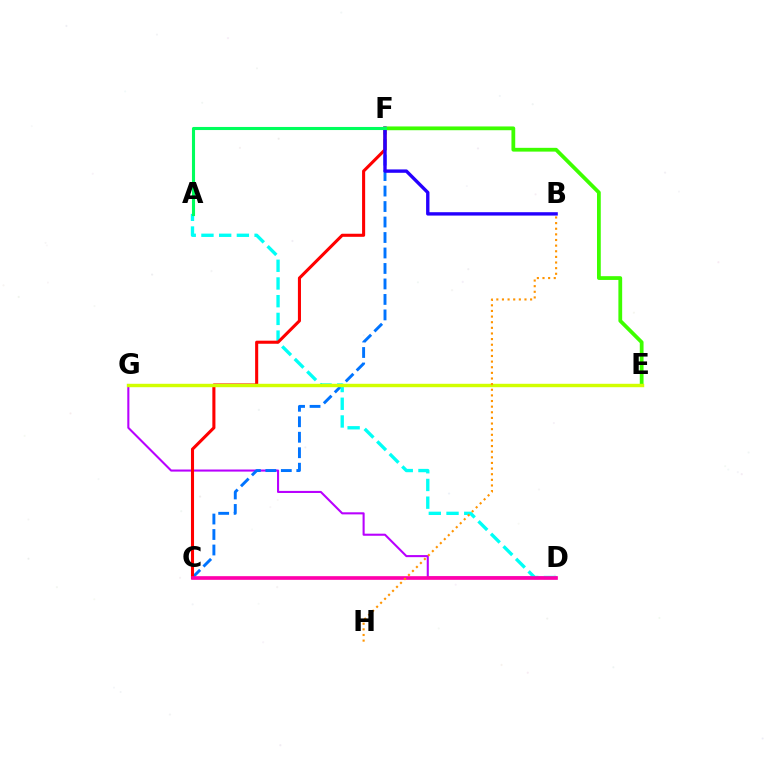{('D', 'G'): [{'color': '#b900ff', 'line_style': 'solid', 'thickness': 1.5}], ('E', 'F'): [{'color': '#3dff00', 'line_style': 'solid', 'thickness': 2.71}], ('C', 'F'): [{'color': '#0074ff', 'line_style': 'dashed', 'thickness': 2.1}, {'color': '#ff0000', 'line_style': 'solid', 'thickness': 2.21}], ('A', 'D'): [{'color': '#00fff6', 'line_style': 'dashed', 'thickness': 2.41}], ('C', 'D'): [{'color': '#ff00ac', 'line_style': 'solid', 'thickness': 2.64}], ('B', 'F'): [{'color': '#2500ff', 'line_style': 'solid', 'thickness': 2.43}], ('E', 'G'): [{'color': '#d1ff00', 'line_style': 'solid', 'thickness': 2.46}], ('A', 'F'): [{'color': '#00ff5c', 'line_style': 'solid', 'thickness': 2.22}], ('B', 'H'): [{'color': '#ff9400', 'line_style': 'dotted', 'thickness': 1.53}]}